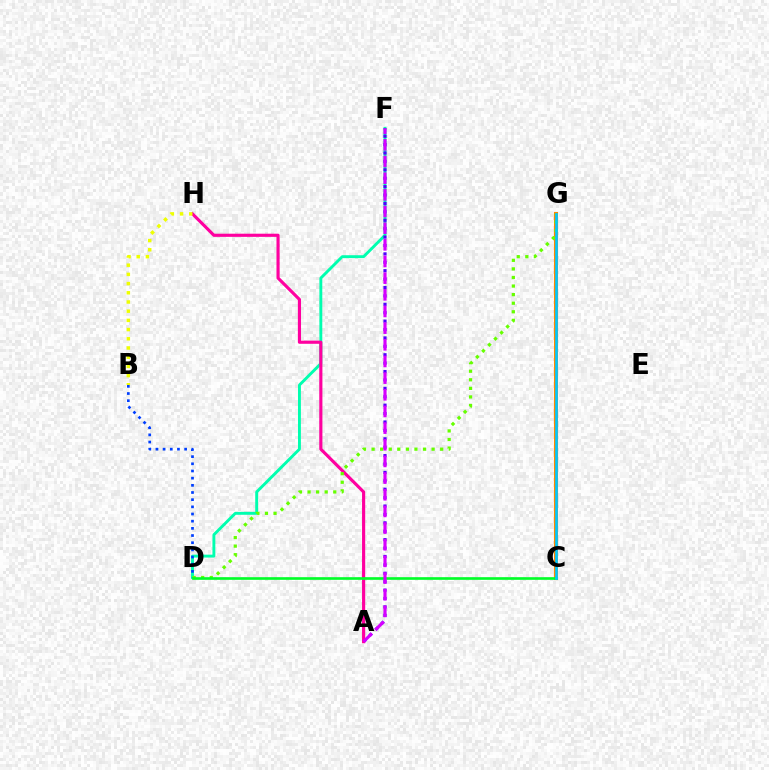{('D', 'F'): [{'color': '#00ffaf', 'line_style': 'solid', 'thickness': 2.09}], ('C', 'G'): [{'color': '#ff0000', 'line_style': 'dotted', 'thickness': 2.12}, {'color': '#ff8800', 'line_style': 'solid', 'thickness': 2.94}, {'color': '#00c7ff', 'line_style': 'solid', 'thickness': 1.9}], ('A', 'F'): [{'color': '#4f00ff', 'line_style': 'dotted', 'thickness': 2.28}, {'color': '#d600ff', 'line_style': 'dashed', 'thickness': 2.26}], ('B', 'D'): [{'color': '#003fff', 'line_style': 'dotted', 'thickness': 1.95}], ('A', 'H'): [{'color': '#ff00a0', 'line_style': 'solid', 'thickness': 2.26}], ('B', 'H'): [{'color': '#eeff00', 'line_style': 'dotted', 'thickness': 2.5}], ('D', 'G'): [{'color': '#66ff00', 'line_style': 'dotted', 'thickness': 2.33}], ('C', 'D'): [{'color': '#00ff27', 'line_style': 'solid', 'thickness': 1.9}]}